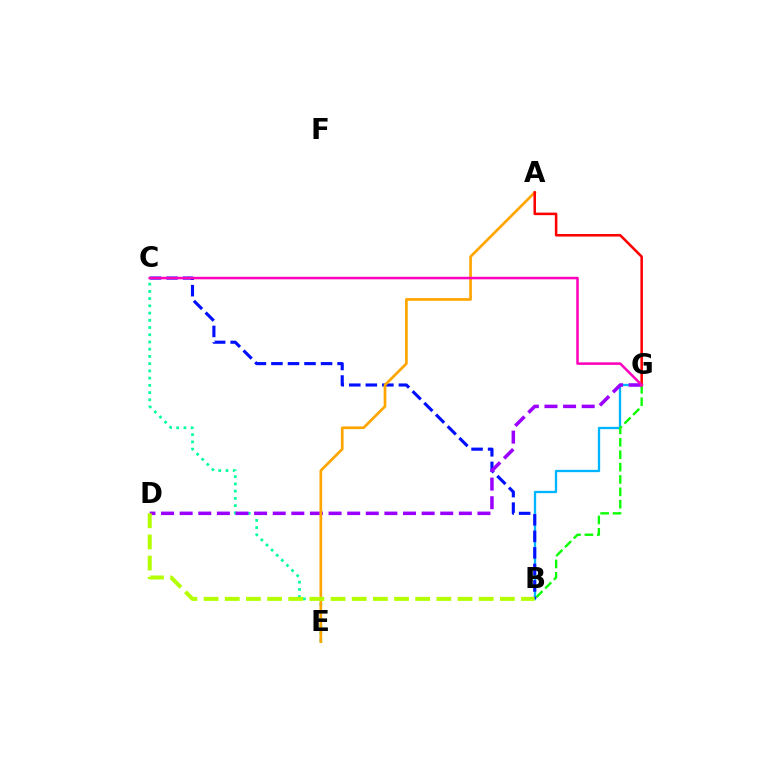{('B', 'G'): [{'color': '#00b5ff', 'line_style': 'solid', 'thickness': 1.67}, {'color': '#08ff00', 'line_style': 'dashed', 'thickness': 1.68}], ('B', 'C'): [{'color': '#0010ff', 'line_style': 'dashed', 'thickness': 2.25}], ('C', 'E'): [{'color': '#00ff9d', 'line_style': 'dotted', 'thickness': 1.96}], ('D', 'G'): [{'color': '#9b00ff', 'line_style': 'dashed', 'thickness': 2.53}], ('A', 'E'): [{'color': '#ffa500', 'line_style': 'solid', 'thickness': 1.94}], ('A', 'G'): [{'color': '#ff0000', 'line_style': 'solid', 'thickness': 1.82}], ('C', 'G'): [{'color': '#ff00bd', 'line_style': 'solid', 'thickness': 1.82}], ('B', 'D'): [{'color': '#b3ff00', 'line_style': 'dashed', 'thickness': 2.88}]}